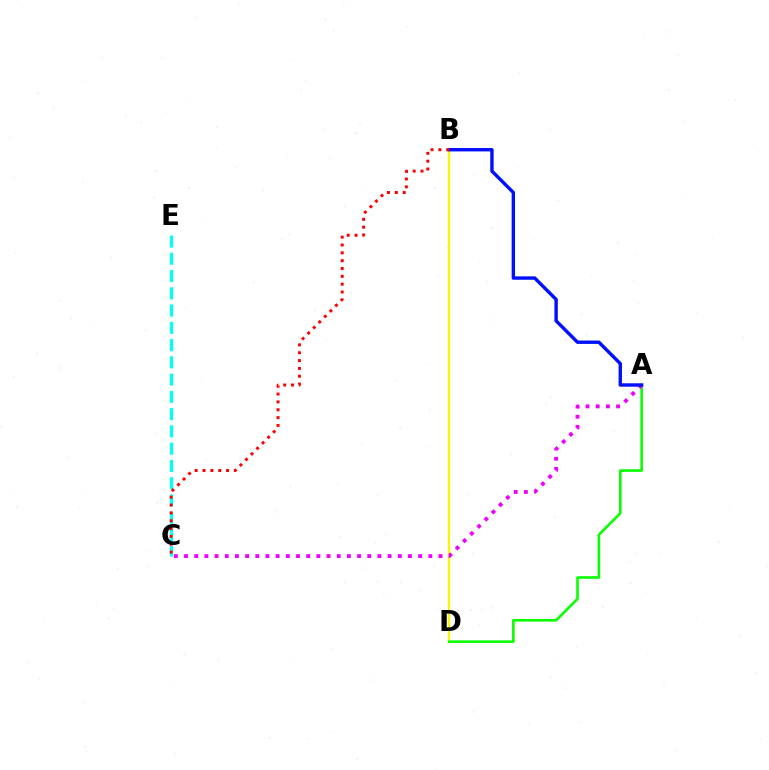{('B', 'D'): [{'color': '#fcf500', 'line_style': 'solid', 'thickness': 1.64}], ('A', 'D'): [{'color': '#08ff00', 'line_style': 'solid', 'thickness': 1.88}], ('C', 'E'): [{'color': '#00fff6', 'line_style': 'dashed', 'thickness': 2.35}], ('A', 'C'): [{'color': '#ee00ff', 'line_style': 'dotted', 'thickness': 2.77}], ('A', 'B'): [{'color': '#0010ff', 'line_style': 'solid', 'thickness': 2.45}], ('B', 'C'): [{'color': '#ff0000', 'line_style': 'dotted', 'thickness': 2.13}]}